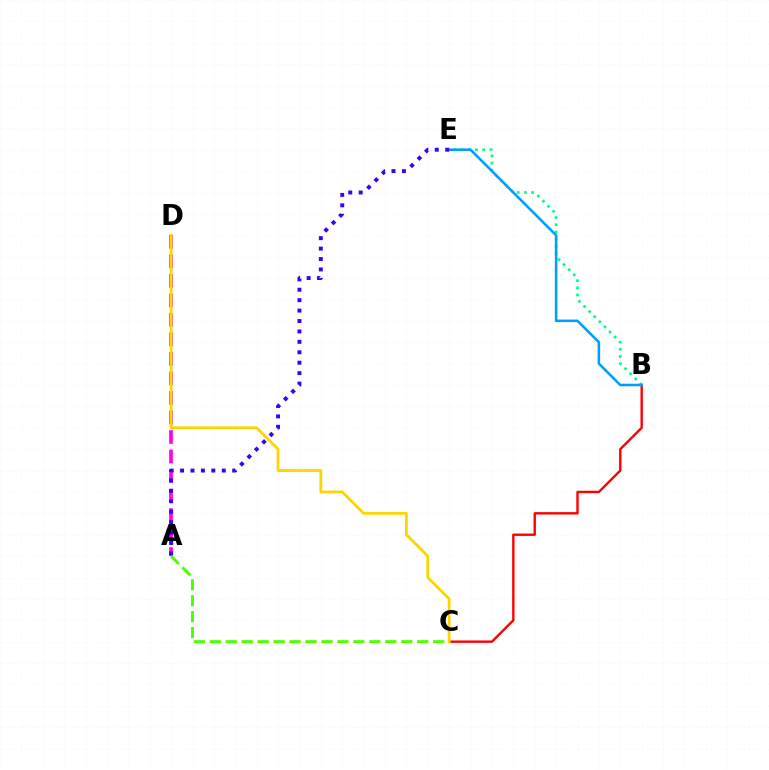{('B', 'C'): [{'color': '#ff0000', 'line_style': 'solid', 'thickness': 1.72}], ('A', 'D'): [{'color': '#ff00ed', 'line_style': 'dashed', 'thickness': 2.65}], ('B', 'E'): [{'color': '#00ff86', 'line_style': 'dotted', 'thickness': 1.96}, {'color': '#009eff', 'line_style': 'solid', 'thickness': 1.85}], ('C', 'D'): [{'color': '#ffd500', 'line_style': 'solid', 'thickness': 2.03}], ('A', 'E'): [{'color': '#3700ff', 'line_style': 'dotted', 'thickness': 2.83}], ('A', 'C'): [{'color': '#4fff00', 'line_style': 'dashed', 'thickness': 2.17}]}